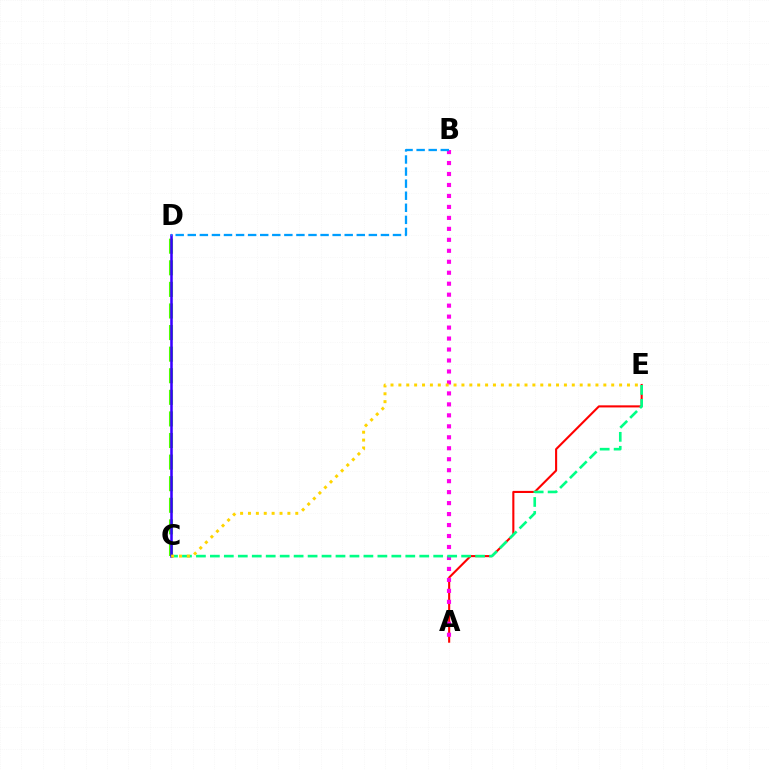{('A', 'E'): [{'color': '#ff0000', 'line_style': 'solid', 'thickness': 1.51}], ('A', 'B'): [{'color': '#ff00ed', 'line_style': 'dotted', 'thickness': 2.98}], ('C', 'D'): [{'color': '#4fff00', 'line_style': 'dashed', 'thickness': 2.93}, {'color': '#3700ff', 'line_style': 'solid', 'thickness': 1.84}], ('C', 'E'): [{'color': '#00ff86', 'line_style': 'dashed', 'thickness': 1.9}, {'color': '#ffd500', 'line_style': 'dotted', 'thickness': 2.14}], ('B', 'D'): [{'color': '#009eff', 'line_style': 'dashed', 'thickness': 1.64}]}